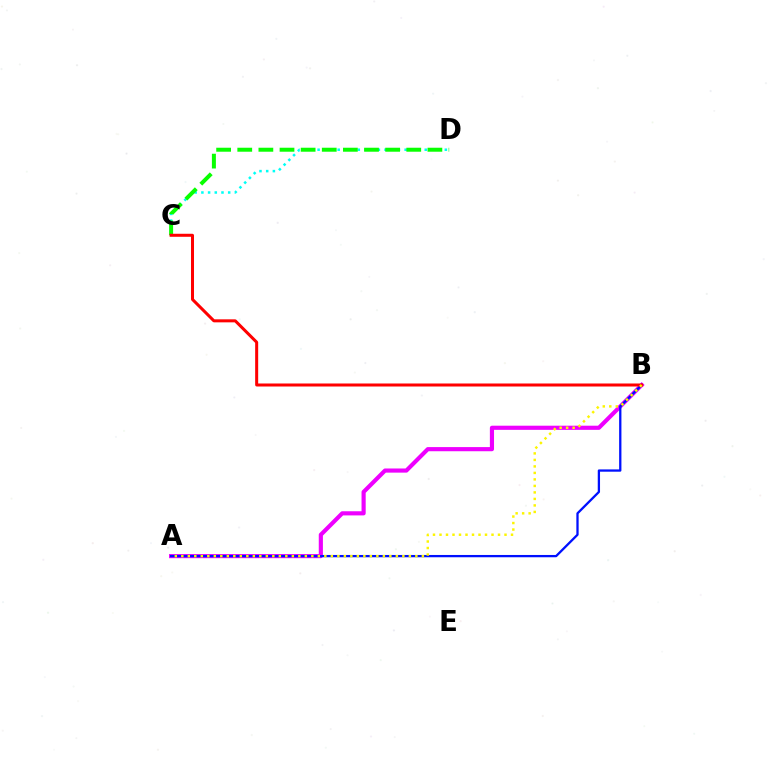{('C', 'D'): [{'color': '#00fff6', 'line_style': 'dotted', 'thickness': 1.82}, {'color': '#08ff00', 'line_style': 'dashed', 'thickness': 2.87}], ('A', 'B'): [{'color': '#ee00ff', 'line_style': 'solid', 'thickness': 2.99}, {'color': '#0010ff', 'line_style': 'solid', 'thickness': 1.65}, {'color': '#fcf500', 'line_style': 'dotted', 'thickness': 1.77}], ('B', 'C'): [{'color': '#ff0000', 'line_style': 'solid', 'thickness': 2.17}]}